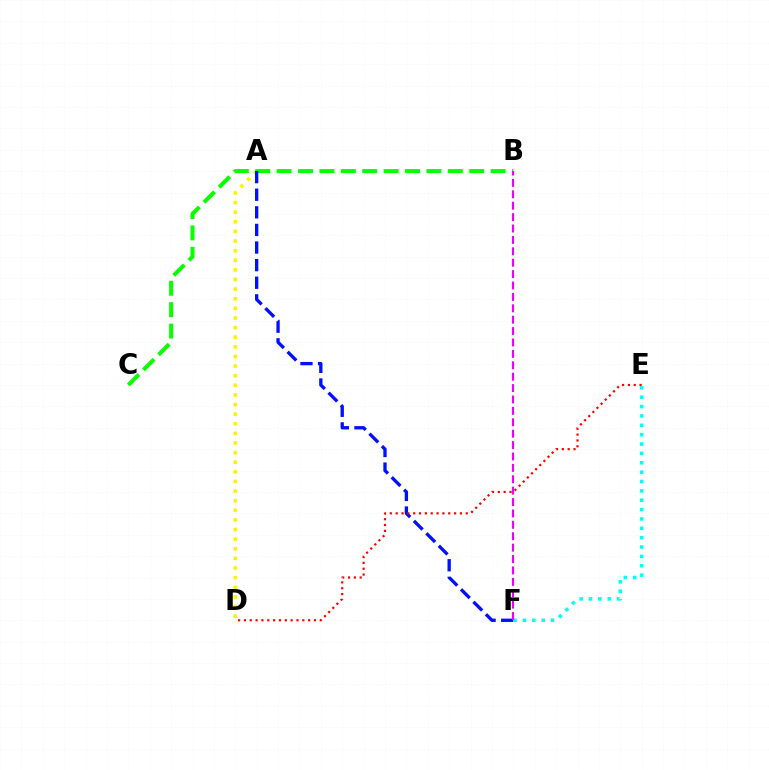{('A', 'D'): [{'color': '#fcf500', 'line_style': 'dotted', 'thickness': 2.61}], ('B', 'C'): [{'color': '#08ff00', 'line_style': 'dashed', 'thickness': 2.91}], ('A', 'F'): [{'color': '#0010ff', 'line_style': 'dashed', 'thickness': 2.39}], ('E', 'F'): [{'color': '#00fff6', 'line_style': 'dotted', 'thickness': 2.54}], ('B', 'F'): [{'color': '#ee00ff', 'line_style': 'dashed', 'thickness': 1.55}], ('D', 'E'): [{'color': '#ff0000', 'line_style': 'dotted', 'thickness': 1.59}]}